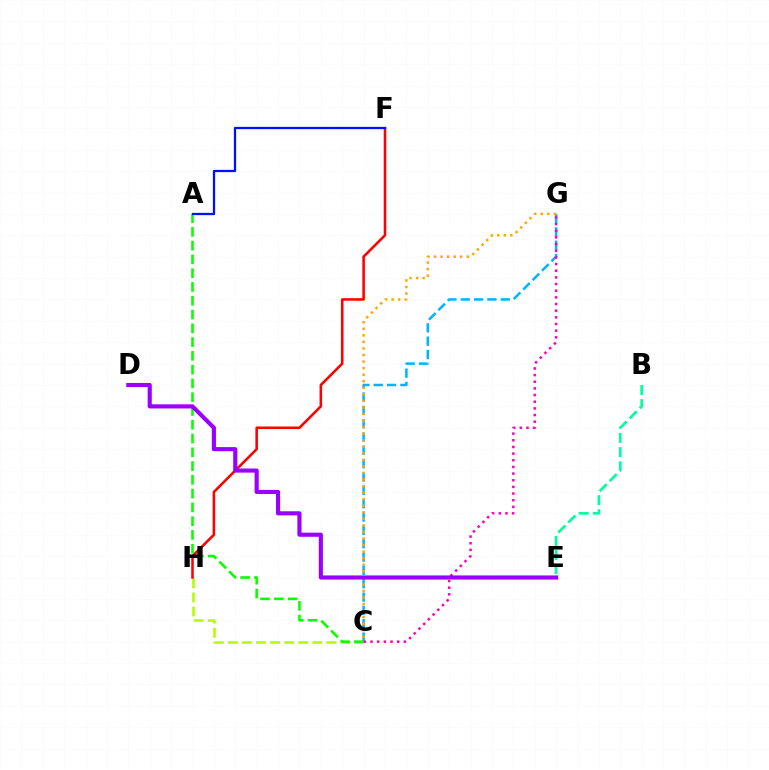{('C', 'G'): [{'color': '#00b5ff', 'line_style': 'dashed', 'thickness': 1.81}, {'color': '#ff00bd', 'line_style': 'dotted', 'thickness': 1.81}, {'color': '#ffa500', 'line_style': 'dotted', 'thickness': 1.78}], ('C', 'H'): [{'color': '#b3ff00', 'line_style': 'dashed', 'thickness': 1.91}], ('A', 'C'): [{'color': '#08ff00', 'line_style': 'dashed', 'thickness': 1.87}], ('F', 'H'): [{'color': '#ff0000', 'line_style': 'solid', 'thickness': 1.84}], ('A', 'F'): [{'color': '#0010ff', 'line_style': 'solid', 'thickness': 1.64}], ('B', 'E'): [{'color': '#00ff9d', 'line_style': 'dashed', 'thickness': 1.93}], ('D', 'E'): [{'color': '#9b00ff', 'line_style': 'solid', 'thickness': 2.97}]}